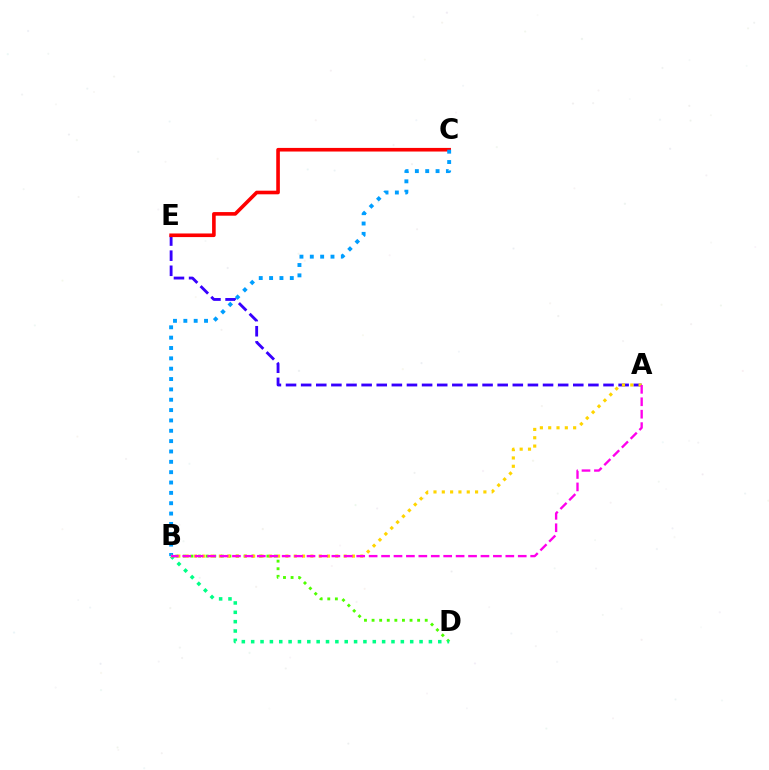{('A', 'E'): [{'color': '#3700ff', 'line_style': 'dashed', 'thickness': 2.05}], ('C', 'E'): [{'color': '#ff0000', 'line_style': 'solid', 'thickness': 2.6}], ('B', 'D'): [{'color': '#4fff00', 'line_style': 'dotted', 'thickness': 2.06}, {'color': '#00ff86', 'line_style': 'dotted', 'thickness': 2.54}], ('B', 'C'): [{'color': '#009eff', 'line_style': 'dotted', 'thickness': 2.81}], ('A', 'B'): [{'color': '#ffd500', 'line_style': 'dotted', 'thickness': 2.26}, {'color': '#ff00ed', 'line_style': 'dashed', 'thickness': 1.69}]}